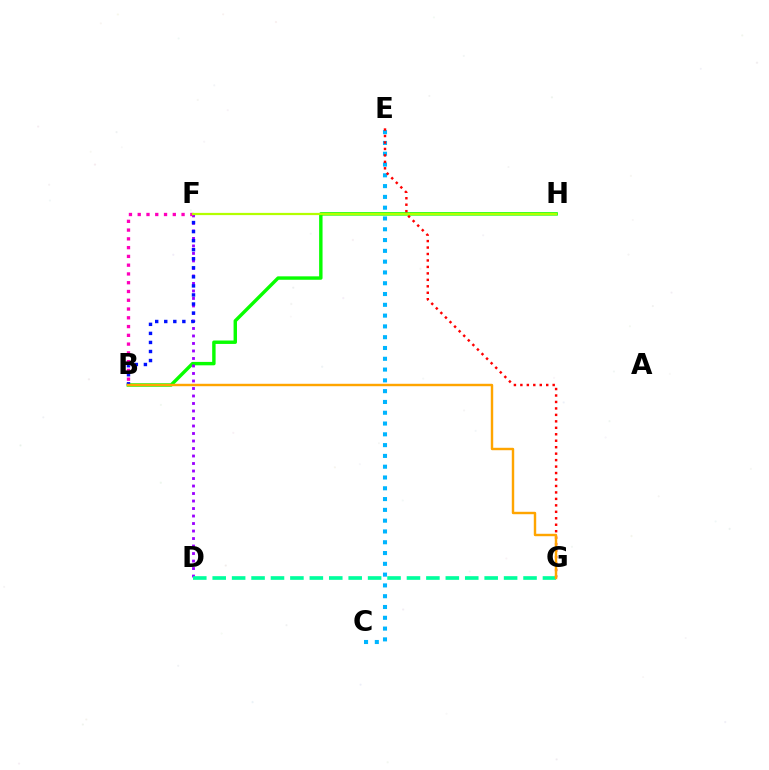{('C', 'E'): [{'color': '#00b5ff', 'line_style': 'dotted', 'thickness': 2.93}], ('B', 'H'): [{'color': '#08ff00', 'line_style': 'solid', 'thickness': 2.46}], ('E', 'G'): [{'color': '#ff0000', 'line_style': 'dotted', 'thickness': 1.76}], ('D', 'F'): [{'color': '#9b00ff', 'line_style': 'dotted', 'thickness': 2.04}], ('B', 'F'): [{'color': '#0010ff', 'line_style': 'dotted', 'thickness': 2.46}, {'color': '#ff00bd', 'line_style': 'dotted', 'thickness': 2.38}], ('D', 'G'): [{'color': '#00ff9d', 'line_style': 'dashed', 'thickness': 2.64}], ('F', 'H'): [{'color': '#b3ff00', 'line_style': 'solid', 'thickness': 1.61}], ('B', 'G'): [{'color': '#ffa500', 'line_style': 'solid', 'thickness': 1.74}]}